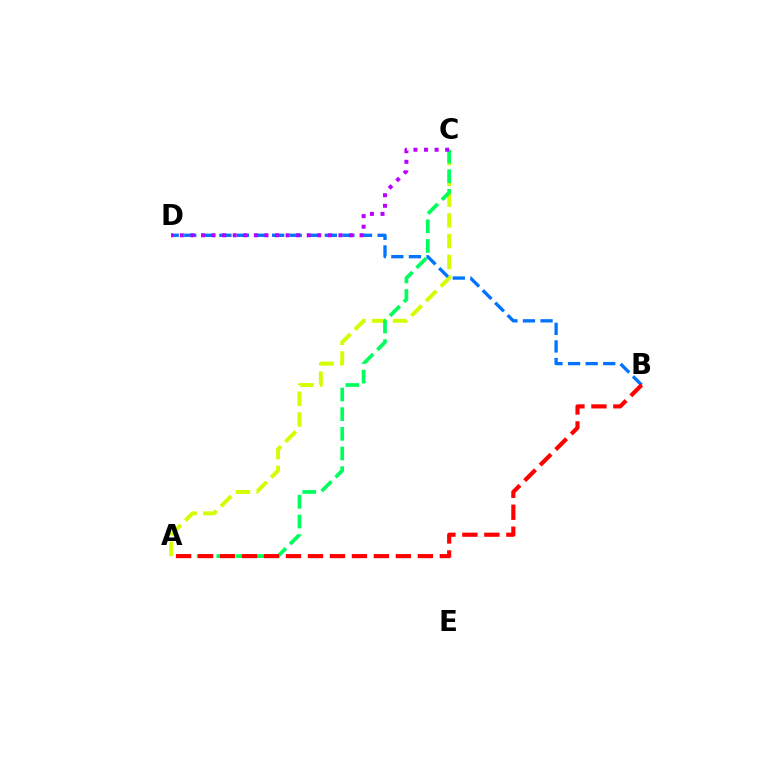{('A', 'C'): [{'color': '#d1ff00', 'line_style': 'dashed', 'thickness': 2.82}, {'color': '#00ff5c', 'line_style': 'dashed', 'thickness': 2.67}], ('B', 'D'): [{'color': '#0074ff', 'line_style': 'dashed', 'thickness': 2.39}], ('C', 'D'): [{'color': '#b900ff', 'line_style': 'dotted', 'thickness': 2.87}], ('A', 'B'): [{'color': '#ff0000', 'line_style': 'dashed', 'thickness': 2.99}]}